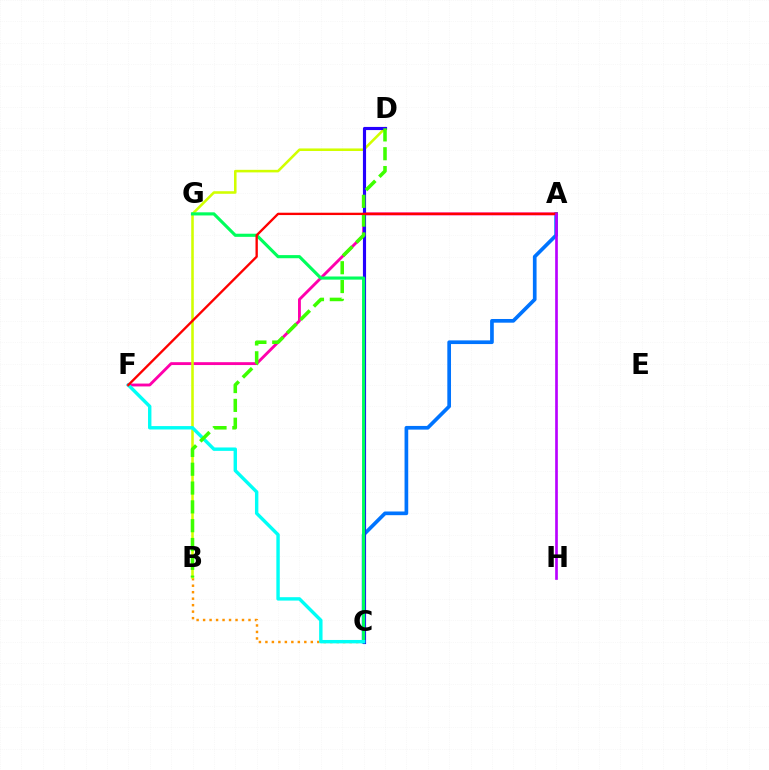{('A', 'C'): [{'color': '#0074ff', 'line_style': 'solid', 'thickness': 2.65}], ('B', 'C'): [{'color': '#ff9400', 'line_style': 'dotted', 'thickness': 1.76}], ('A', 'F'): [{'color': '#ff00ac', 'line_style': 'solid', 'thickness': 2.06}, {'color': '#ff0000', 'line_style': 'solid', 'thickness': 1.69}], ('B', 'D'): [{'color': '#d1ff00', 'line_style': 'solid', 'thickness': 1.85}, {'color': '#3dff00', 'line_style': 'dashed', 'thickness': 2.56}], ('C', 'D'): [{'color': '#2500ff', 'line_style': 'solid', 'thickness': 2.26}], ('C', 'G'): [{'color': '#00ff5c', 'line_style': 'solid', 'thickness': 2.25}], ('C', 'F'): [{'color': '#00fff6', 'line_style': 'solid', 'thickness': 2.45}], ('A', 'H'): [{'color': '#b900ff', 'line_style': 'solid', 'thickness': 1.92}]}